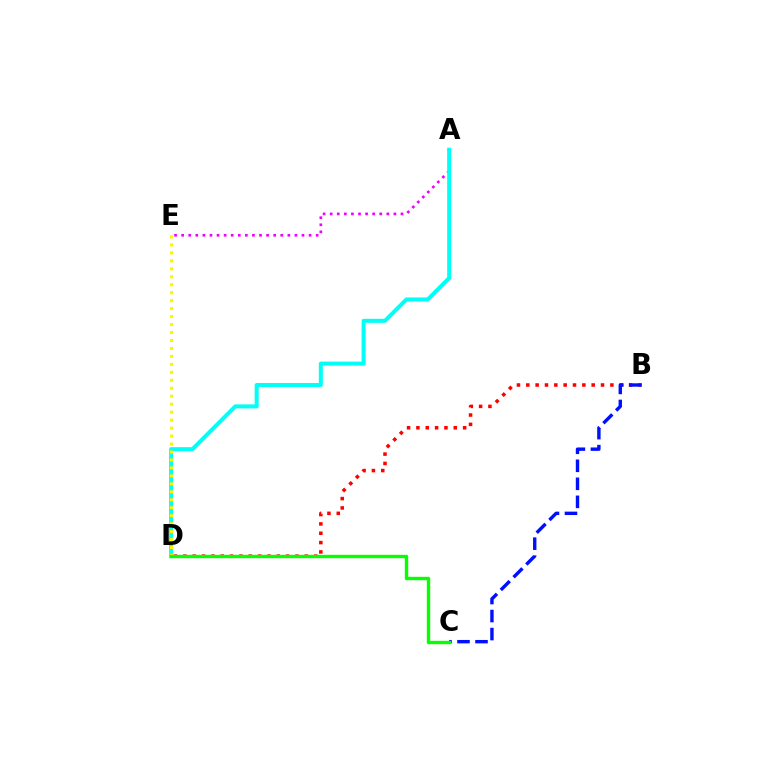{('B', 'D'): [{'color': '#ff0000', 'line_style': 'dotted', 'thickness': 2.54}], ('A', 'E'): [{'color': '#ee00ff', 'line_style': 'dotted', 'thickness': 1.92}], ('B', 'C'): [{'color': '#0010ff', 'line_style': 'dashed', 'thickness': 2.45}], ('A', 'D'): [{'color': '#00fff6', 'line_style': 'solid', 'thickness': 2.89}], ('D', 'E'): [{'color': '#fcf500', 'line_style': 'dotted', 'thickness': 2.16}], ('C', 'D'): [{'color': '#08ff00', 'line_style': 'solid', 'thickness': 2.44}]}